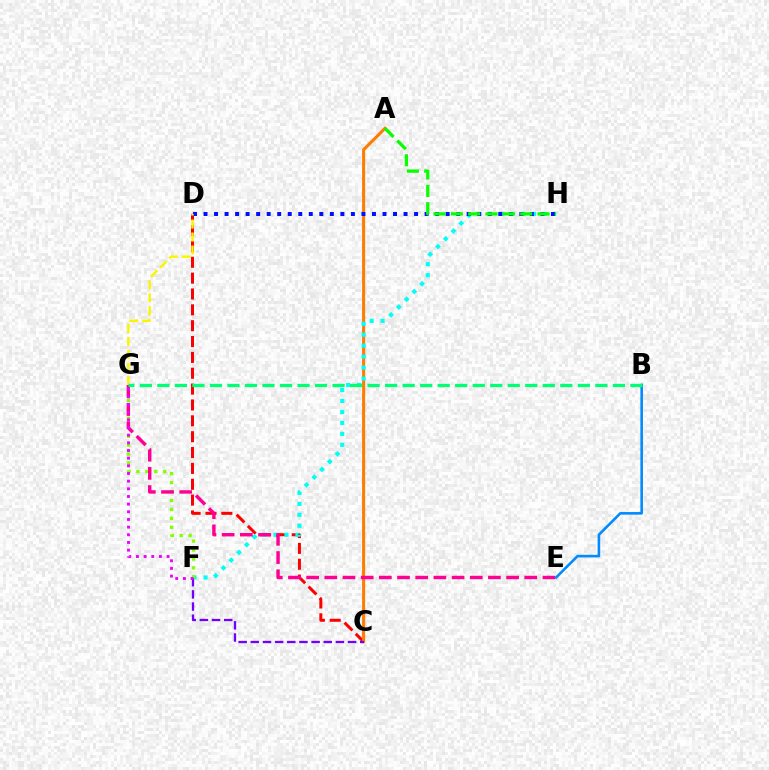{('C', 'D'): [{'color': '#ff0000', 'line_style': 'dashed', 'thickness': 2.15}], ('A', 'C'): [{'color': '#ff7c00', 'line_style': 'solid', 'thickness': 2.21}], ('F', 'H'): [{'color': '#00fff6', 'line_style': 'dotted', 'thickness': 2.98}], ('D', 'H'): [{'color': '#0010ff', 'line_style': 'dotted', 'thickness': 2.86}], ('A', 'H'): [{'color': '#08ff00', 'line_style': 'dashed', 'thickness': 2.36}], ('D', 'G'): [{'color': '#fcf500', 'line_style': 'dashed', 'thickness': 1.77}], ('C', 'F'): [{'color': '#7200ff', 'line_style': 'dashed', 'thickness': 1.65}], ('F', 'G'): [{'color': '#84ff00', 'line_style': 'dotted', 'thickness': 2.43}, {'color': '#ee00ff', 'line_style': 'dotted', 'thickness': 2.08}], ('E', 'G'): [{'color': '#ff0094', 'line_style': 'dashed', 'thickness': 2.47}], ('B', 'E'): [{'color': '#008cff', 'line_style': 'solid', 'thickness': 1.88}], ('B', 'G'): [{'color': '#00ff74', 'line_style': 'dashed', 'thickness': 2.38}]}